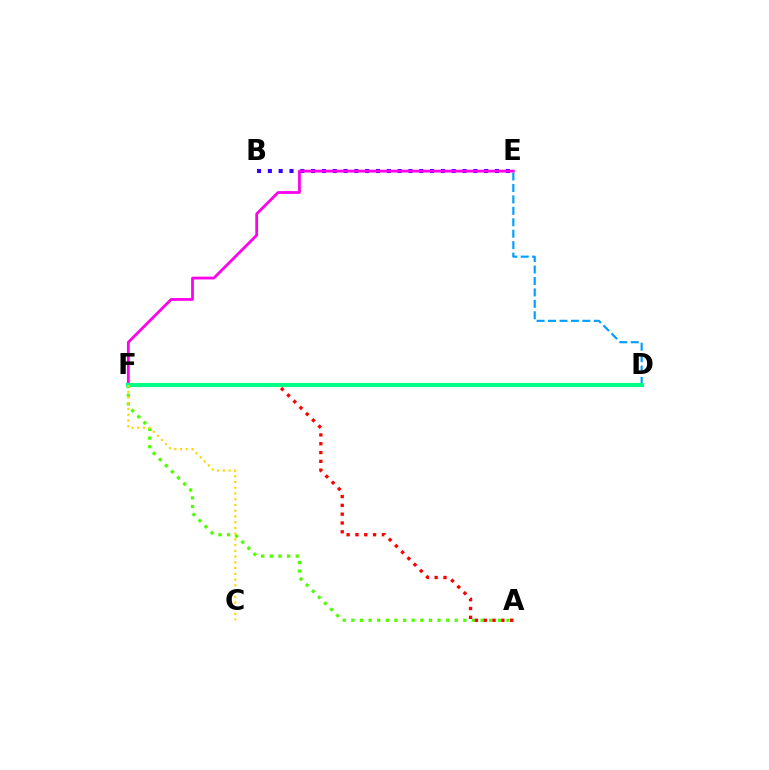{('B', 'E'): [{'color': '#3700ff', 'line_style': 'dotted', 'thickness': 2.94}], ('D', 'E'): [{'color': '#009eff', 'line_style': 'dashed', 'thickness': 1.55}], ('A', 'F'): [{'color': '#4fff00', 'line_style': 'dotted', 'thickness': 2.34}, {'color': '#ff0000', 'line_style': 'dotted', 'thickness': 2.39}], ('E', 'F'): [{'color': '#ff00ed', 'line_style': 'solid', 'thickness': 1.99}], ('D', 'F'): [{'color': '#00ff86', 'line_style': 'solid', 'thickness': 2.97}], ('C', 'F'): [{'color': '#ffd500', 'line_style': 'dotted', 'thickness': 1.56}]}